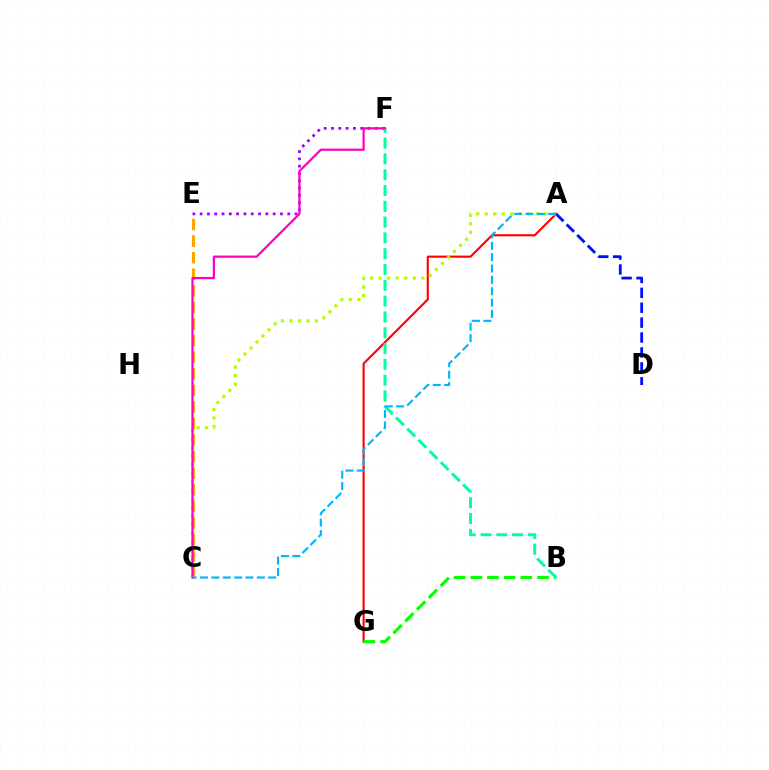{('E', 'F'): [{'color': '#9b00ff', 'line_style': 'dotted', 'thickness': 1.98}], ('C', 'E'): [{'color': '#ffa500', 'line_style': 'dashed', 'thickness': 2.25}], ('A', 'G'): [{'color': '#ff0000', 'line_style': 'solid', 'thickness': 1.53}], ('B', 'G'): [{'color': '#08ff00', 'line_style': 'dashed', 'thickness': 2.27}], ('B', 'F'): [{'color': '#00ff9d', 'line_style': 'dashed', 'thickness': 2.15}], ('A', 'D'): [{'color': '#0010ff', 'line_style': 'dashed', 'thickness': 2.03}], ('A', 'C'): [{'color': '#b3ff00', 'line_style': 'dotted', 'thickness': 2.32}, {'color': '#00b5ff', 'line_style': 'dashed', 'thickness': 1.54}], ('C', 'F'): [{'color': '#ff00bd', 'line_style': 'solid', 'thickness': 1.6}]}